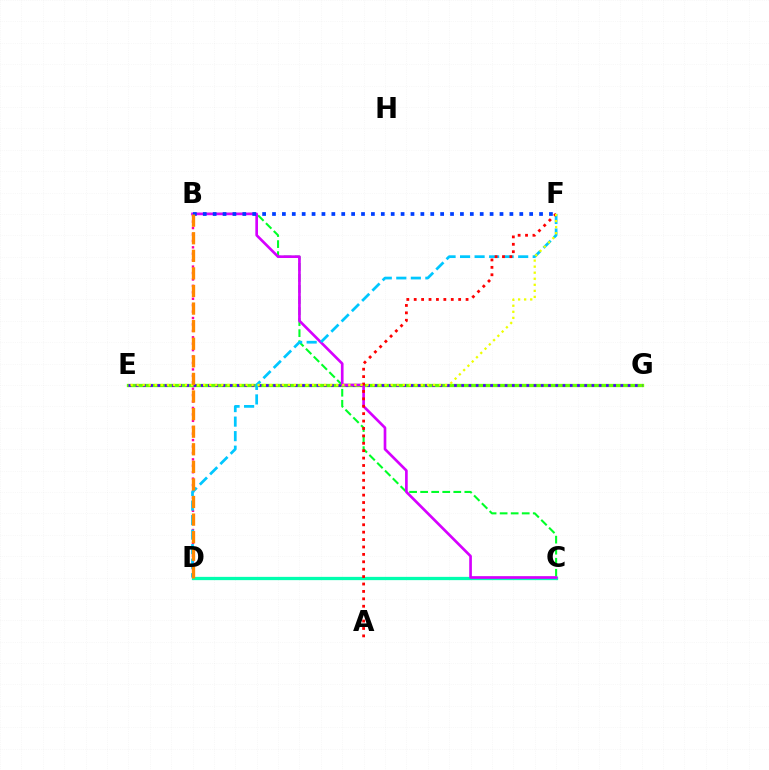{('E', 'G'): [{'color': '#66ff00', 'line_style': 'solid', 'thickness': 2.38}, {'color': '#4f00ff', 'line_style': 'dotted', 'thickness': 1.97}], ('B', 'C'): [{'color': '#00ff27', 'line_style': 'dashed', 'thickness': 1.5}, {'color': '#d600ff', 'line_style': 'solid', 'thickness': 1.92}], ('B', 'D'): [{'color': '#ff00a0', 'line_style': 'dotted', 'thickness': 1.75}, {'color': '#ff8800', 'line_style': 'dashed', 'thickness': 2.39}], ('C', 'D'): [{'color': '#00ffaf', 'line_style': 'solid', 'thickness': 2.36}], ('D', 'F'): [{'color': '#00c7ff', 'line_style': 'dashed', 'thickness': 1.97}], ('A', 'F'): [{'color': '#ff0000', 'line_style': 'dotted', 'thickness': 2.01}], ('B', 'F'): [{'color': '#003fff', 'line_style': 'dotted', 'thickness': 2.69}], ('E', 'F'): [{'color': '#eeff00', 'line_style': 'dotted', 'thickness': 1.64}]}